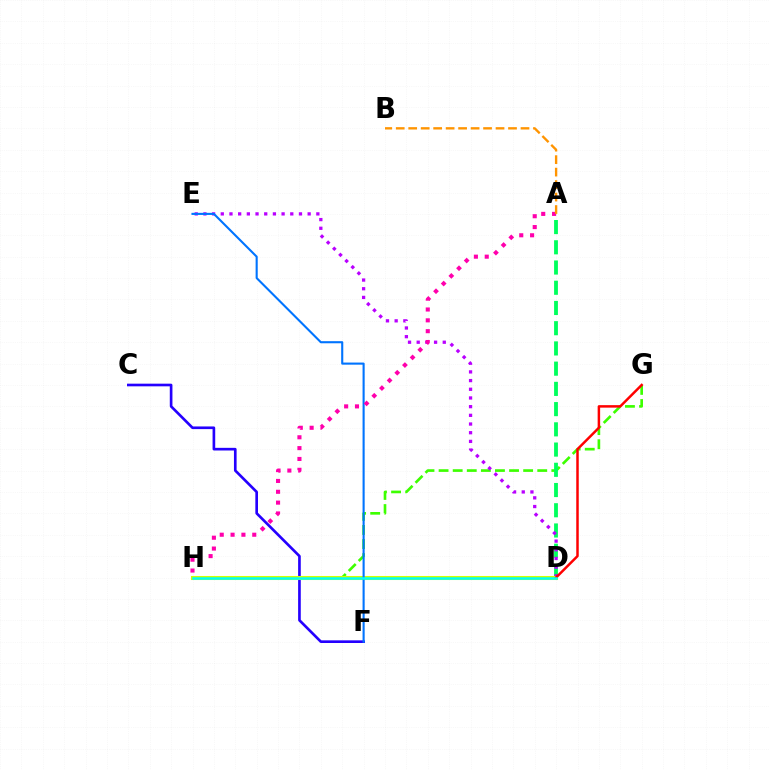{('G', 'H'): [{'color': '#3dff00', 'line_style': 'dashed', 'thickness': 1.91}], ('C', 'F'): [{'color': '#2500ff', 'line_style': 'solid', 'thickness': 1.91}], ('A', 'D'): [{'color': '#00ff5c', 'line_style': 'dashed', 'thickness': 2.75}], ('D', 'E'): [{'color': '#b900ff', 'line_style': 'dotted', 'thickness': 2.36}], ('D', 'H'): [{'color': '#d1ff00', 'line_style': 'solid', 'thickness': 2.92}, {'color': '#00fff6', 'line_style': 'solid', 'thickness': 1.8}], ('E', 'F'): [{'color': '#0074ff', 'line_style': 'solid', 'thickness': 1.51}], ('A', 'H'): [{'color': '#ff00ac', 'line_style': 'dotted', 'thickness': 2.95}], ('D', 'G'): [{'color': '#ff0000', 'line_style': 'solid', 'thickness': 1.79}], ('A', 'B'): [{'color': '#ff9400', 'line_style': 'dashed', 'thickness': 1.69}]}